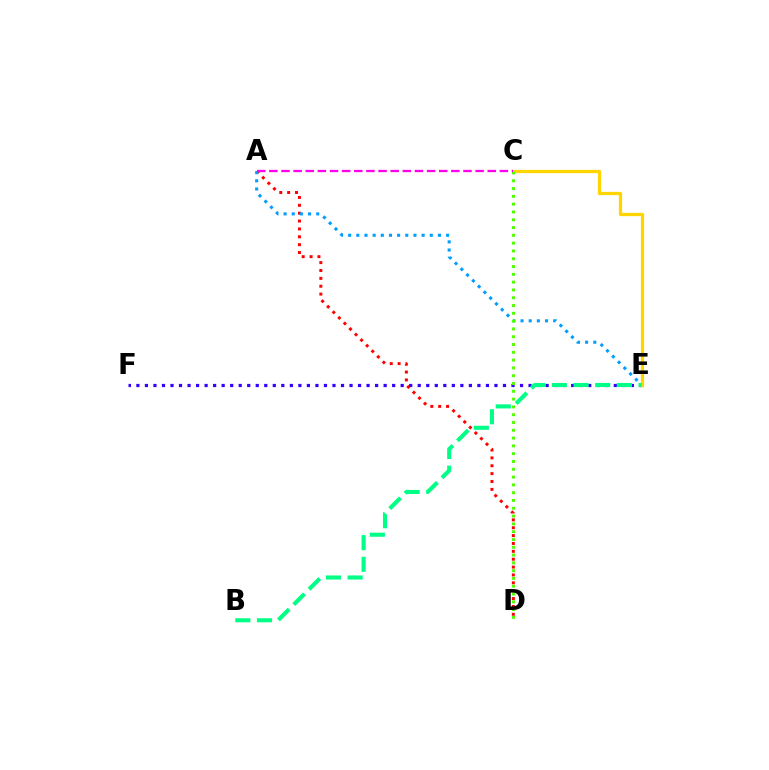{('A', 'D'): [{'color': '#ff0000', 'line_style': 'dotted', 'thickness': 2.14}], ('A', 'E'): [{'color': '#009eff', 'line_style': 'dotted', 'thickness': 2.22}], ('E', 'F'): [{'color': '#3700ff', 'line_style': 'dotted', 'thickness': 2.32}], ('C', 'E'): [{'color': '#ffd500', 'line_style': 'solid', 'thickness': 2.35}], ('C', 'D'): [{'color': '#4fff00', 'line_style': 'dotted', 'thickness': 2.12}], ('A', 'C'): [{'color': '#ff00ed', 'line_style': 'dashed', 'thickness': 1.65}], ('B', 'E'): [{'color': '#00ff86', 'line_style': 'dashed', 'thickness': 2.94}]}